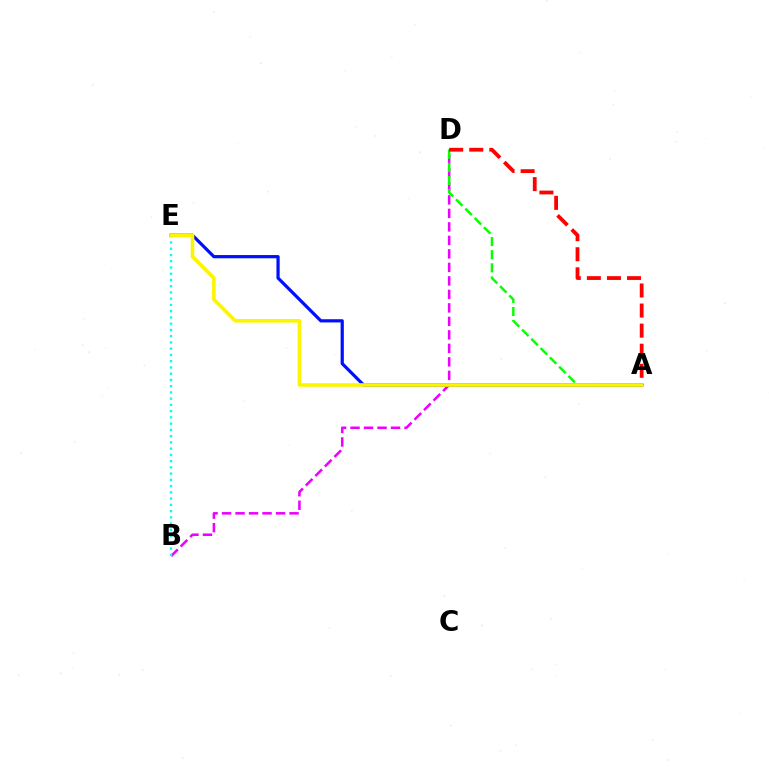{('A', 'E'): [{'color': '#0010ff', 'line_style': 'solid', 'thickness': 2.32}, {'color': '#fcf500', 'line_style': 'solid', 'thickness': 2.59}], ('B', 'D'): [{'color': '#ee00ff', 'line_style': 'dashed', 'thickness': 1.83}], ('A', 'D'): [{'color': '#08ff00', 'line_style': 'dashed', 'thickness': 1.78}, {'color': '#ff0000', 'line_style': 'dashed', 'thickness': 2.73}], ('B', 'E'): [{'color': '#00fff6', 'line_style': 'dotted', 'thickness': 1.7}]}